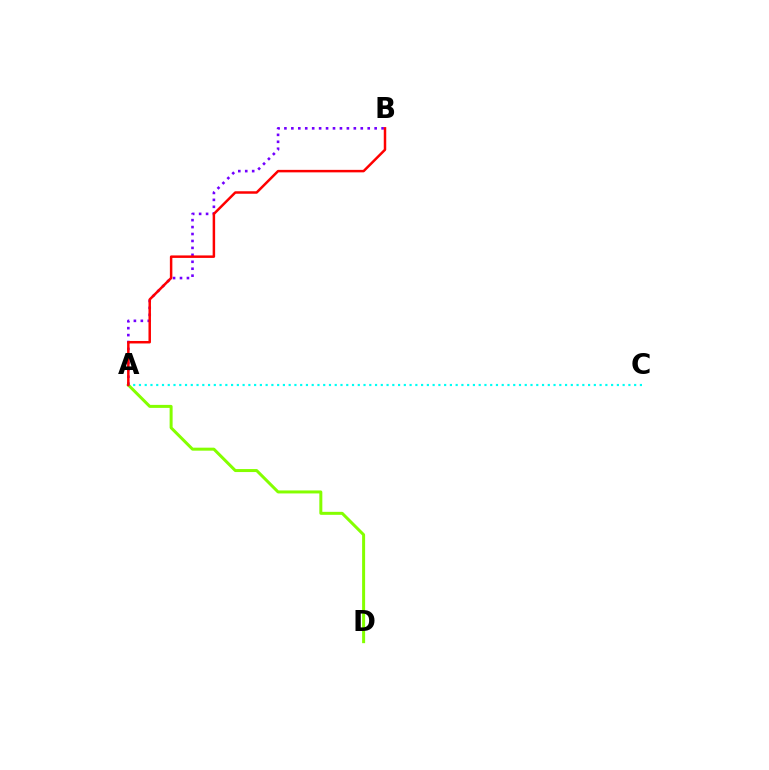{('A', 'D'): [{'color': '#84ff00', 'line_style': 'solid', 'thickness': 2.16}], ('A', 'B'): [{'color': '#7200ff', 'line_style': 'dotted', 'thickness': 1.89}, {'color': '#ff0000', 'line_style': 'solid', 'thickness': 1.79}], ('A', 'C'): [{'color': '#00fff6', 'line_style': 'dotted', 'thickness': 1.56}]}